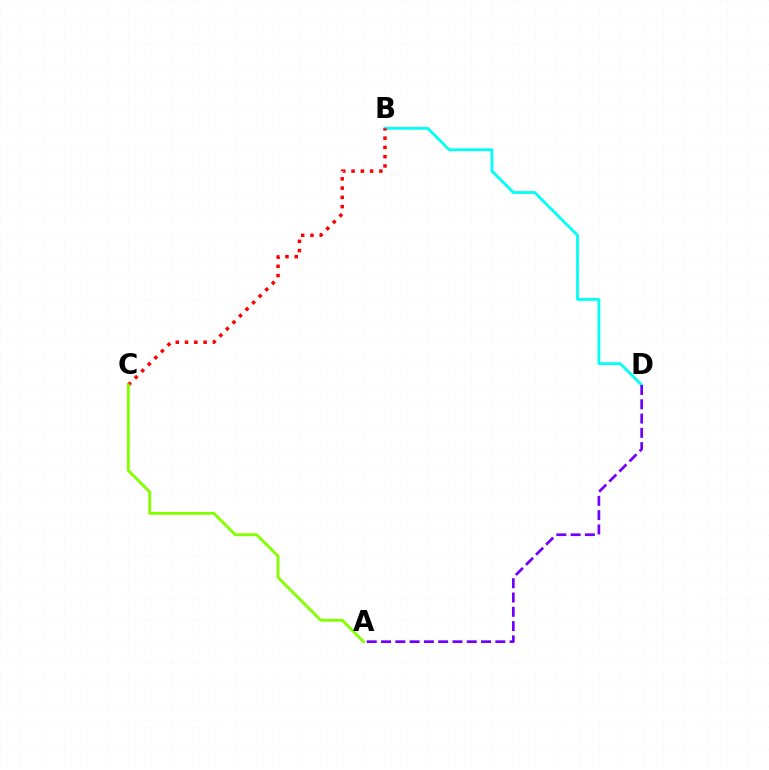{('B', 'D'): [{'color': '#00fff6', 'line_style': 'solid', 'thickness': 2.02}], ('B', 'C'): [{'color': '#ff0000', 'line_style': 'dotted', 'thickness': 2.52}], ('A', 'D'): [{'color': '#7200ff', 'line_style': 'dashed', 'thickness': 1.94}], ('A', 'C'): [{'color': '#84ff00', 'line_style': 'solid', 'thickness': 2.06}]}